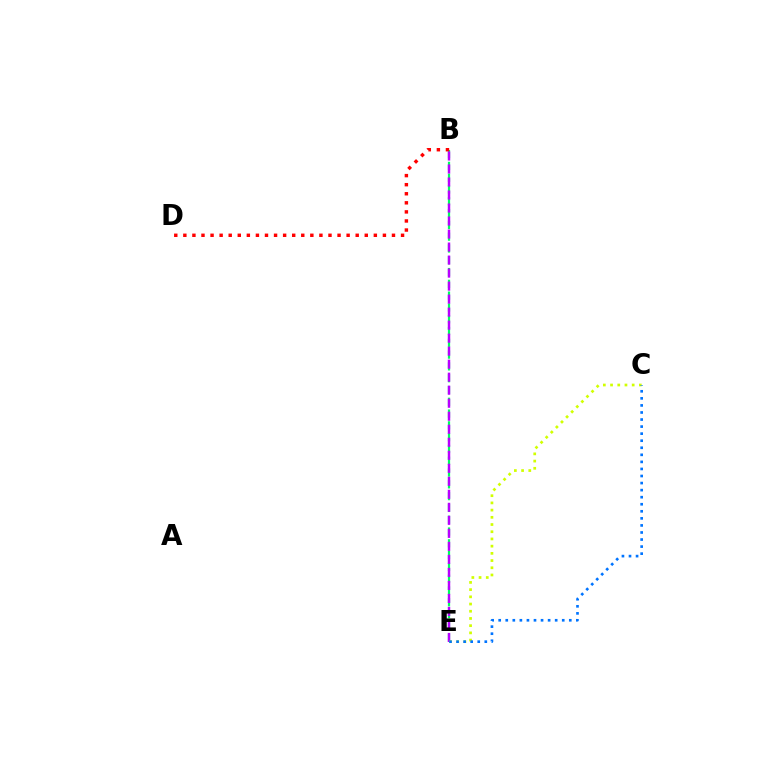{('B', 'E'): [{'color': '#00ff5c', 'line_style': 'dashed', 'thickness': 1.6}, {'color': '#b900ff', 'line_style': 'dashed', 'thickness': 1.77}], ('B', 'D'): [{'color': '#ff0000', 'line_style': 'dotted', 'thickness': 2.46}], ('C', 'E'): [{'color': '#d1ff00', 'line_style': 'dotted', 'thickness': 1.96}, {'color': '#0074ff', 'line_style': 'dotted', 'thickness': 1.92}]}